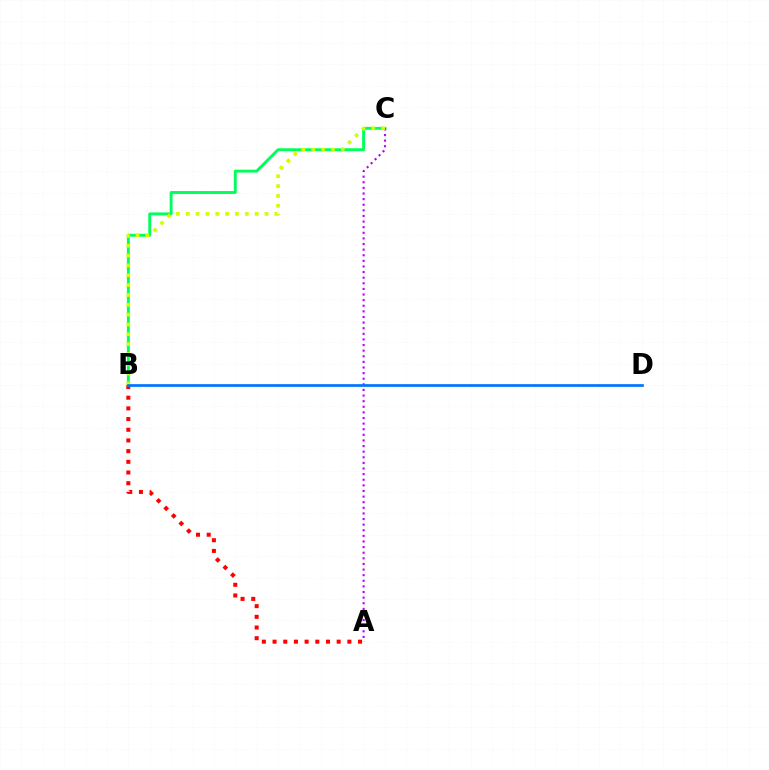{('A', 'B'): [{'color': '#ff0000', 'line_style': 'dotted', 'thickness': 2.9}], ('B', 'C'): [{'color': '#00ff5c', 'line_style': 'solid', 'thickness': 2.1}, {'color': '#d1ff00', 'line_style': 'dotted', 'thickness': 2.67}], ('A', 'C'): [{'color': '#b900ff', 'line_style': 'dotted', 'thickness': 1.53}], ('B', 'D'): [{'color': '#0074ff', 'line_style': 'solid', 'thickness': 1.95}]}